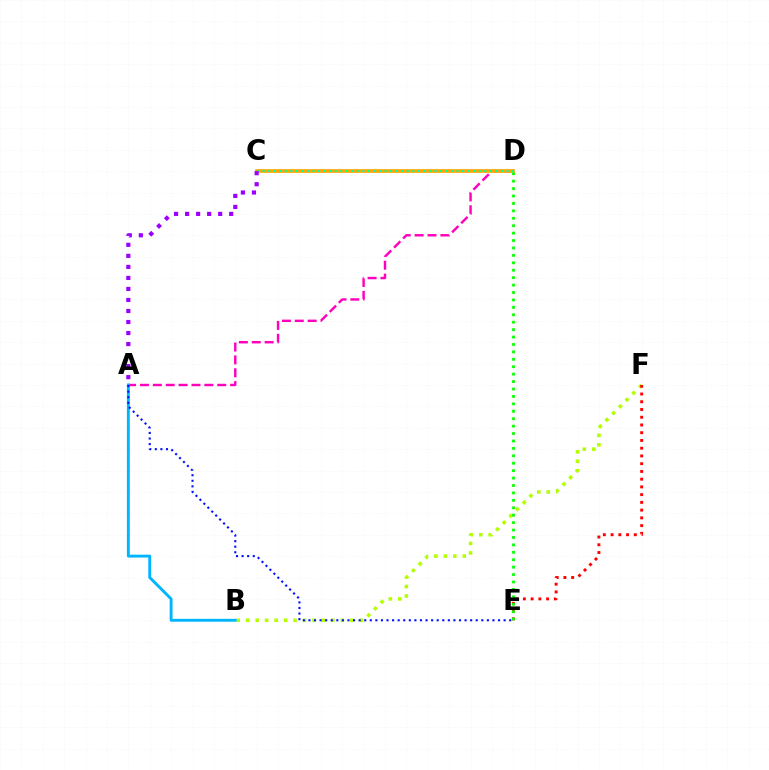{('B', 'F'): [{'color': '#b3ff00', 'line_style': 'dotted', 'thickness': 2.57}], ('A', 'D'): [{'color': '#ff00bd', 'line_style': 'dashed', 'thickness': 1.75}], ('C', 'D'): [{'color': '#ffa500', 'line_style': 'solid', 'thickness': 2.66}, {'color': '#00ff9d', 'line_style': 'dotted', 'thickness': 1.51}], ('A', 'B'): [{'color': '#00b5ff', 'line_style': 'solid', 'thickness': 2.08}], ('A', 'E'): [{'color': '#0010ff', 'line_style': 'dotted', 'thickness': 1.52}], ('E', 'F'): [{'color': '#ff0000', 'line_style': 'dotted', 'thickness': 2.1}], ('D', 'E'): [{'color': '#08ff00', 'line_style': 'dotted', 'thickness': 2.02}], ('A', 'C'): [{'color': '#9b00ff', 'line_style': 'dotted', 'thickness': 3.0}]}